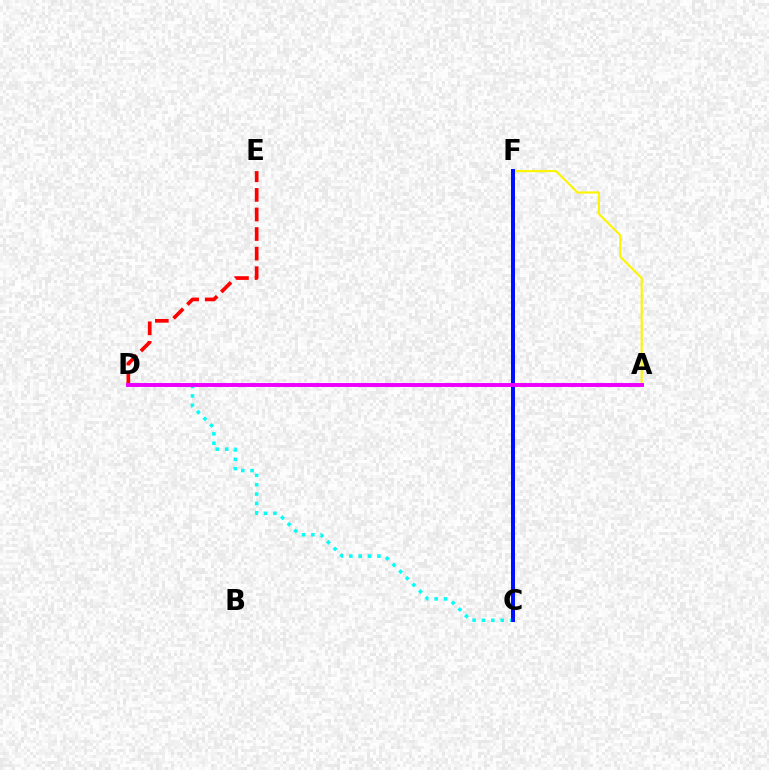{('D', 'E'): [{'color': '#ff0000', 'line_style': 'dashed', 'thickness': 2.66}], ('C', 'F'): [{'color': '#08ff00', 'line_style': 'dotted', 'thickness': 2.16}, {'color': '#0010ff', 'line_style': 'solid', 'thickness': 2.87}], ('C', 'D'): [{'color': '#00fff6', 'line_style': 'dotted', 'thickness': 2.54}], ('A', 'F'): [{'color': '#fcf500', 'line_style': 'solid', 'thickness': 1.54}], ('A', 'D'): [{'color': '#ee00ff', 'line_style': 'solid', 'thickness': 2.83}]}